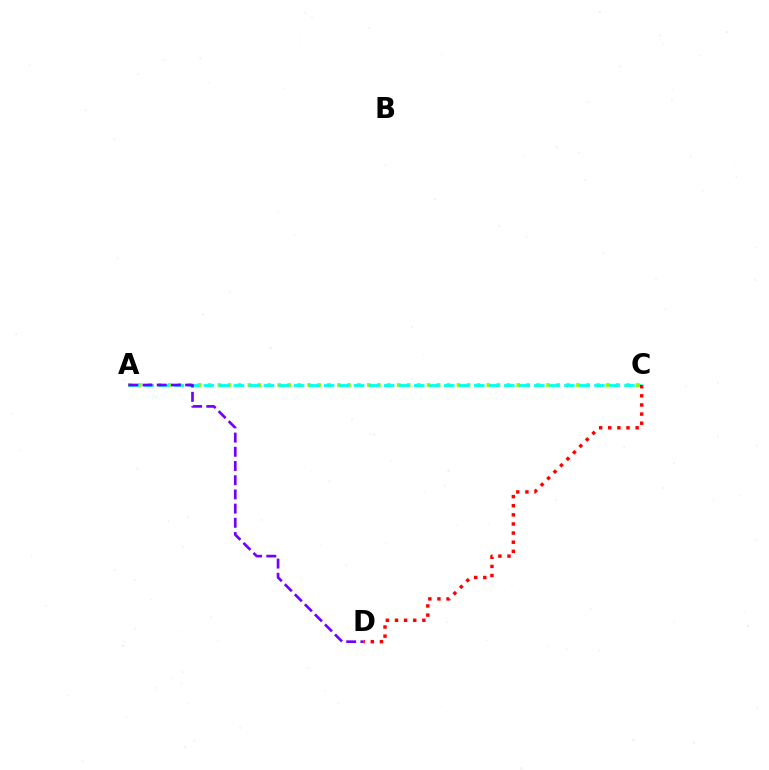{('A', 'C'): [{'color': '#84ff00', 'line_style': 'dotted', 'thickness': 2.71}, {'color': '#00fff6', 'line_style': 'dashed', 'thickness': 2.04}], ('C', 'D'): [{'color': '#ff0000', 'line_style': 'dotted', 'thickness': 2.48}], ('A', 'D'): [{'color': '#7200ff', 'line_style': 'dashed', 'thickness': 1.93}]}